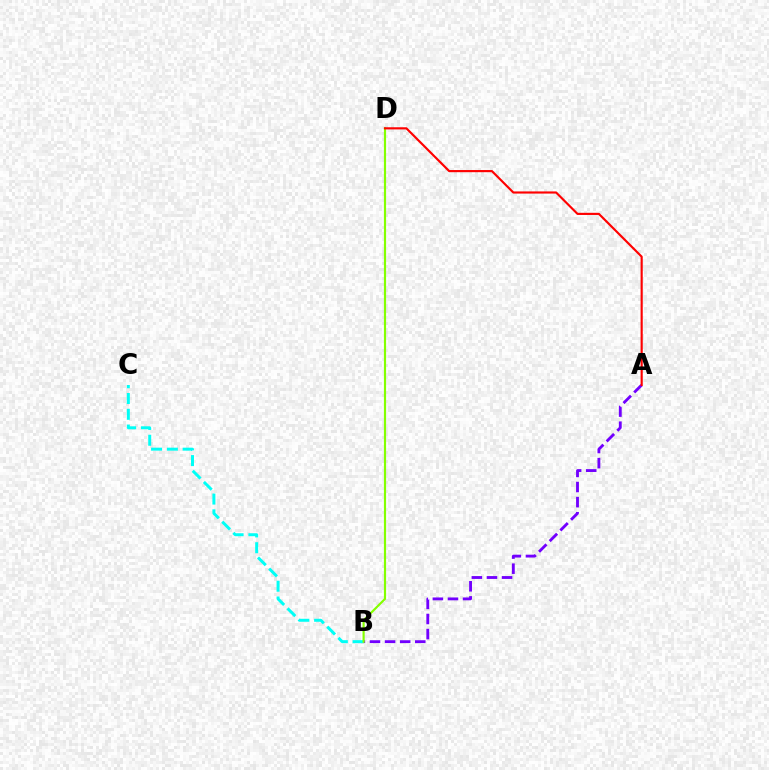{('A', 'B'): [{'color': '#7200ff', 'line_style': 'dashed', 'thickness': 2.05}], ('B', 'C'): [{'color': '#00fff6', 'line_style': 'dashed', 'thickness': 2.14}], ('B', 'D'): [{'color': '#84ff00', 'line_style': 'solid', 'thickness': 1.56}], ('A', 'D'): [{'color': '#ff0000', 'line_style': 'solid', 'thickness': 1.55}]}